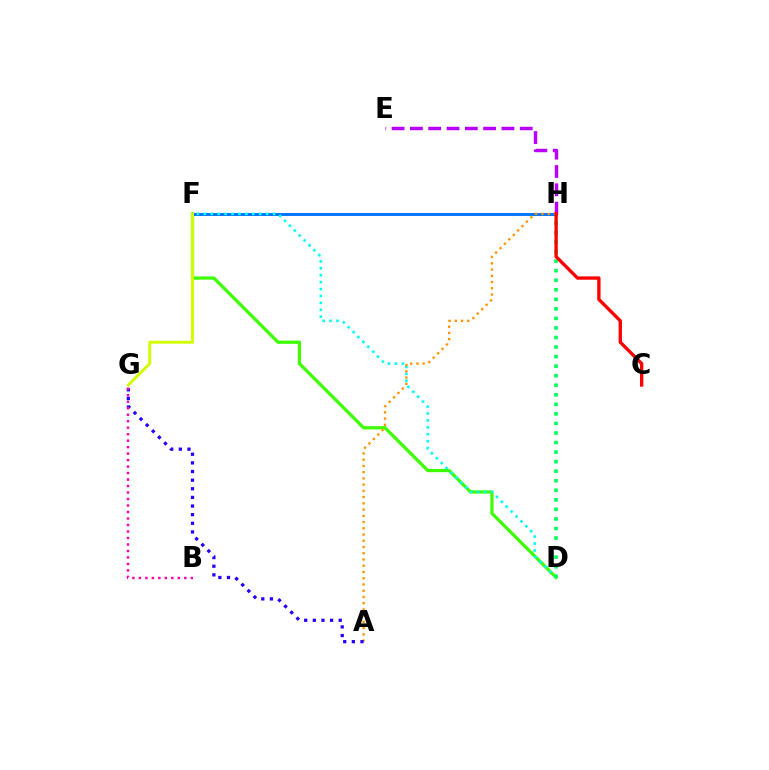{('D', 'F'): [{'color': '#3dff00', 'line_style': 'solid', 'thickness': 2.33}, {'color': '#00fff6', 'line_style': 'dotted', 'thickness': 1.88}], ('F', 'H'): [{'color': '#0074ff', 'line_style': 'solid', 'thickness': 2.11}], ('A', 'H'): [{'color': '#ff9400', 'line_style': 'dotted', 'thickness': 1.7}], ('A', 'G'): [{'color': '#2500ff', 'line_style': 'dotted', 'thickness': 2.34}], ('E', 'H'): [{'color': '#b900ff', 'line_style': 'dashed', 'thickness': 2.49}], ('D', 'H'): [{'color': '#00ff5c', 'line_style': 'dotted', 'thickness': 2.59}], ('F', 'G'): [{'color': '#d1ff00', 'line_style': 'solid', 'thickness': 2.12}], ('B', 'G'): [{'color': '#ff00ac', 'line_style': 'dotted', 'thickness': 1.76}], ('C', 'H'): [{'color': '#ff0000', 'line_style': 'solid', 'thickness': 2.4}]}